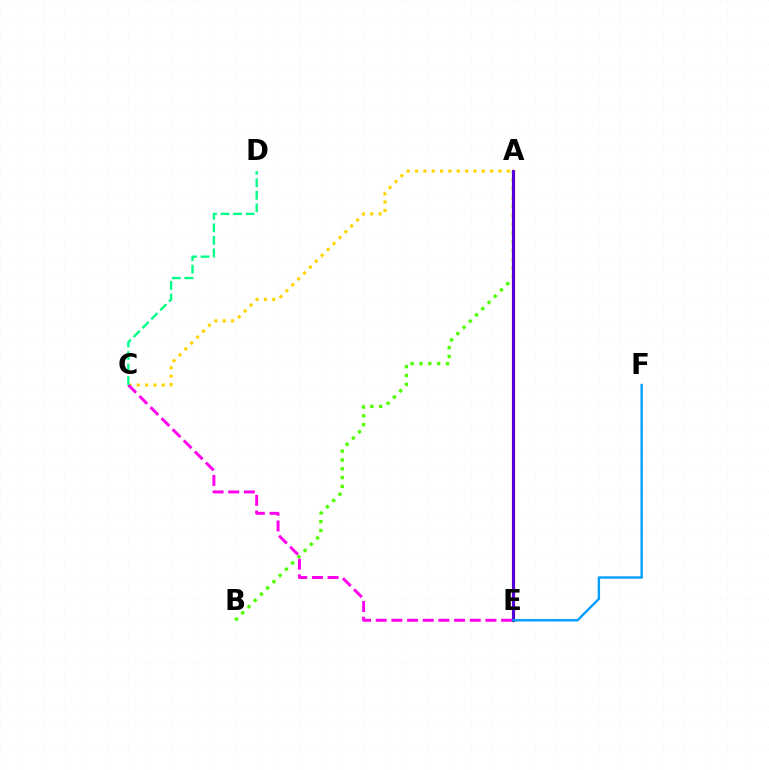{('A', 'C'): [{'color': '#ffd500', 'line_style': 'dotted', 'thickness': 2.27}], ('C', 'E'): [{'color': '#ff00ed', 'line_style': 'dashed', 'thickness': 2.13}], ('C', 'D'): [{'color': '#00ff86', 'line_style': 'dashed', 'thickness': 1.7}], ('A', 'B'): [{'color': '#4fff00', 'line_style': 'dotted', 'thickness': 2.4}], ('A', 'E'): [{'color': '#ff0000', 'line_style': 'solid', 'thickness': 2.31}, {'color': '#3700ff', 'line_style': 'solid', 'thickness': 1.86}], ('E', 'F'): [{'color': '#009eff', 'line_style': 'solid', 'thickness': 1.72}]}